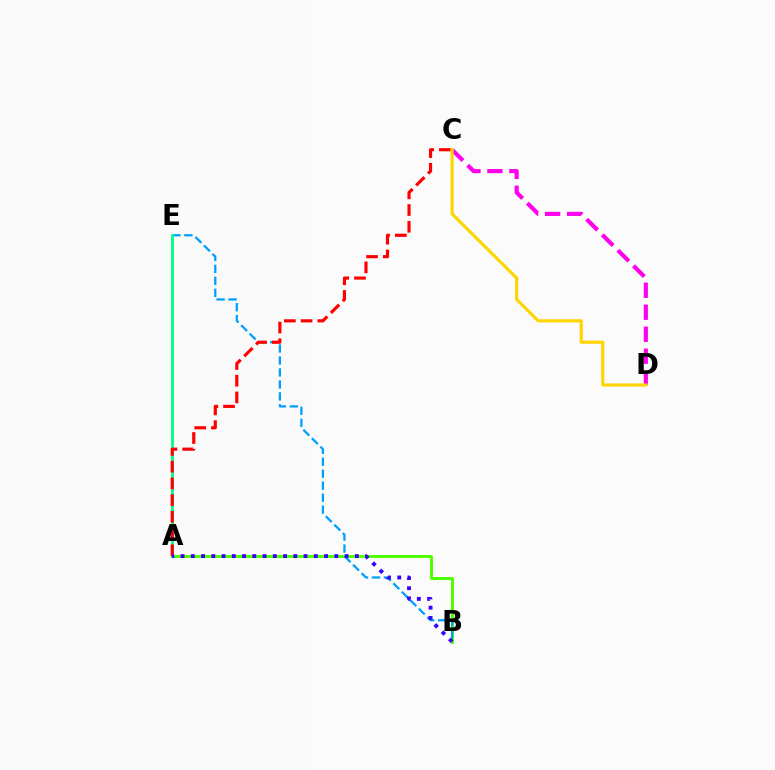{('A', 'B'): [{'color': '#4fff00', 'line_style': 'solid', 'thickness': 2.13}, {'color': '#3700ff', 'line_style': 'dotted', 'thickness': 2.79}], ('B', 'E'): [{'color': '#009eff', 'line_style': 'dashed', 'thickness': 1.63}], ('A', 'E'): [{'color': '#00ff86', 'line_style': 'solid', 'thickness': 2.05}], ('A', 'C'): [{'color': '#ff0000', 'line_style': 'dashed', 'thickness': 2.27}], ('C', 'D'): [{'color': '#ff00ed', 'line_style': 'dashed', 'thickness': 2.99}, {'color': '#ffd500', 'line_style': 'solid', 'thickness': 2.26}]}